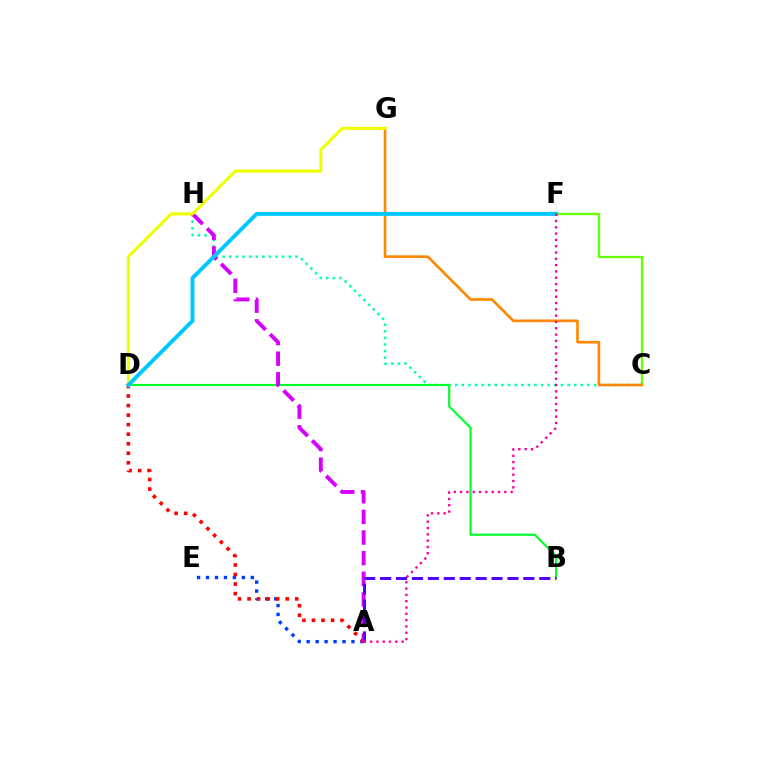{('A', 'E'): [{'color': '#003fff', 'line_style': 'dotted', 'thickness': 2.43}], ('A', 'D'): [{'color': '#ff0000', 'line_style': 'dotted', 'thickness': 2.59}], ('C', 'H'): [{'color': '#00ffaf', 'line_style': 'dotted', 'thickness': 1.8}], ('C', 'F'): [{'color': '#66ff00', 'line_style': 'solid', 'thickness': 1.66}], ('B', 'D'): [{'color': '#00ff27', 'line_style': 'solid', 'thickness': 1.53}], ('A', 'H'): [{'color': '#d600ff', 'line_style': 'dashed', 'thickness': 2.8}], ('C', 'G'): [{'color': '#ff8800', 'line_style': 'solid', 'thickness': 1.91}], ('A', 'B'): [{'color': '#4f00ff', 'line_style': 'dashed', 'thickness': 2.16}], ('D', 'G'): [{'color': '#eeff00', 'line_style': 'solid', 'thickness': 2.21}], ('D', 'F'): [{'color': '#00c7ff', 'line_style': 'solid', 'thickness': 2.83}], ('A', 'F'): [{'color': '#ff00a0', 'line_style': 'dotted', 'thickness': 1.71}]}